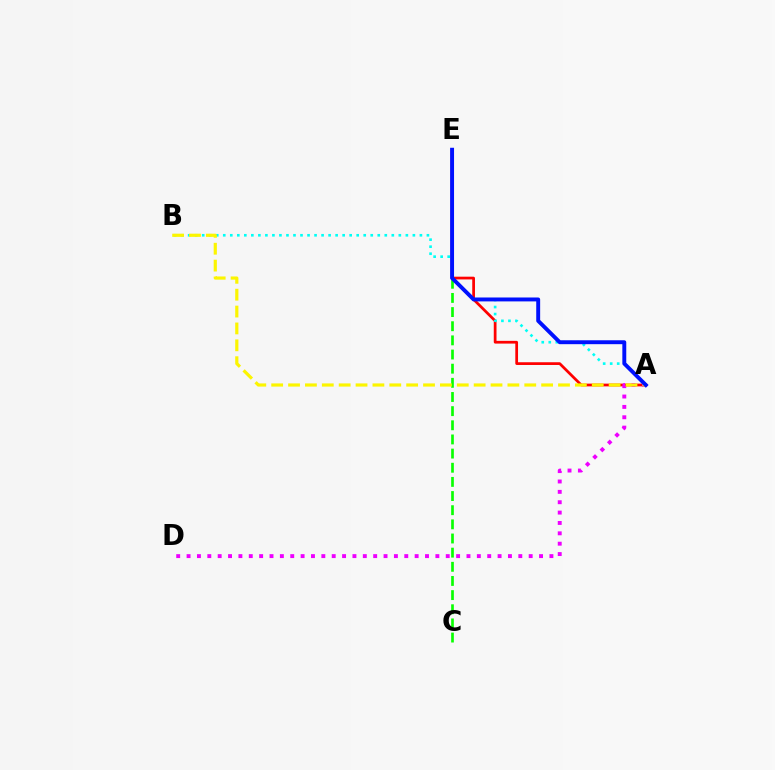{('C', 'E'): [{'color': '#08ff00', 'line_style': 'dashed', 'thickness': 1.92}], ('A', 'E'): [{'color': '#ff0000', 'line_style': 'solid', 'thickness': 1.97}, {'color': '#0010ff', 'line_style': 'solid', 'thickness': 2.82}], ('A', 'B'): [{'color': '#00fff6', 'line_style': 'dotted', 'thickness': 1.91}, {'color': '#fcf500', 'line_style': 'dashed', 'thickness': 2.29}], ('A', 'D'): [{'color': '#ee00ff', 'line_style': 'dotted', 'thickness': 2.82}]}